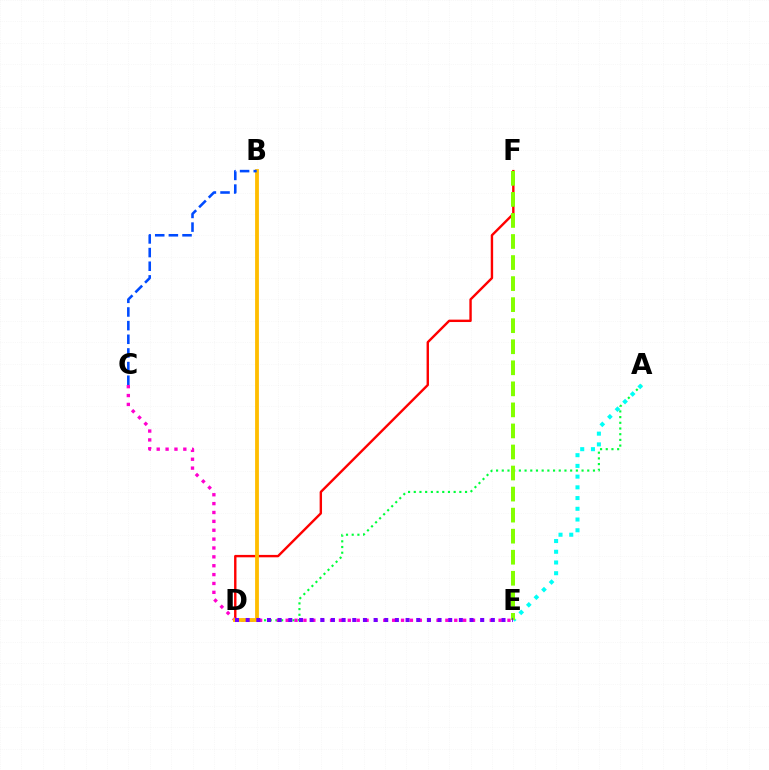{('A', 'D'): [{'color': '#00ff39', 'line_style': 'dotted', 'thickness': 1.55}], ('D', 'F'): [{'color': '#ff0000', 'line_style': 'solid', 'thickness': 1.73}], ('C', 'E'): [{'color': '#ff00cf', 'line_style': 'dotted', 'thickness': 2.41}], ('A', 'E'): [{'color': '#00fff6', 'line_style': 'dotted', 'thickness': 2.91}], ('B', 'D'): [{'color': '#ffbd00', 'line_style': 'solid', 'thickness': 2.74}], ('E', 'F'): [{'color': '#84ff00', 'line_style': 'dashed', 'thickness': 2.86}], ('B', 'C'): [{'color': '#004bff', 'line_style': 'dashed', 'thickness': 1.85}], ('D', 'E'): [{'color': '#7200ff', 'line_style': 'dotted', 'thickness': 2.9}]}